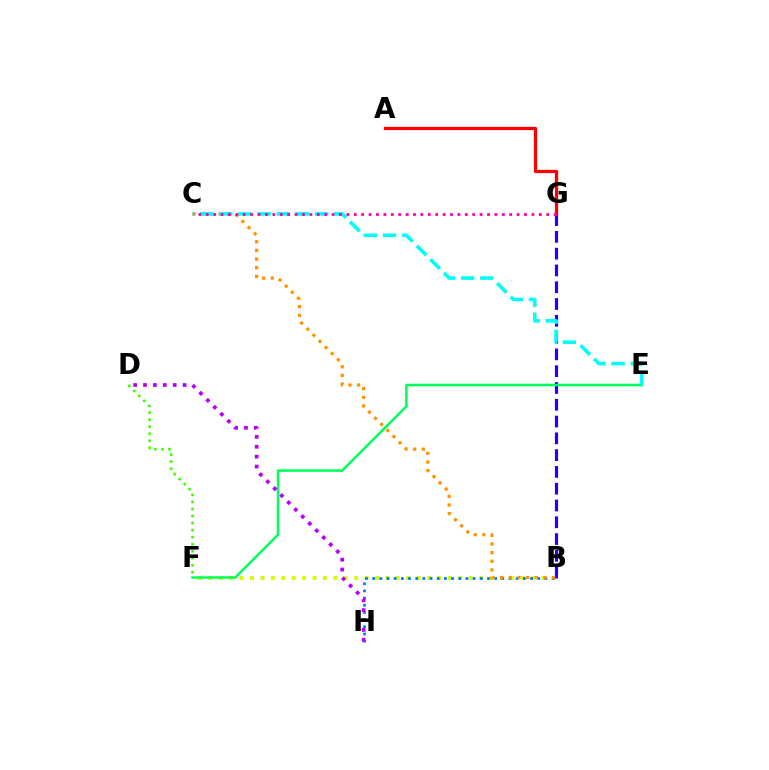{('B', 'F'): [{'color': '#d1ff00', 'line_style': 'dotted', 'thickness': 2.83}], ('B', 'H'): [{'color': '#0074ff', 'line_style': 'dotted', 'thickness': 1.95}], ('B', 'G'): [{'color': '#2500ff', 'line_style': 'dashed', 'thickness': 2.28}], ('B', 'C'): [{'color': '#ff9400', 'line_style': 'dotted', 'thickness': 2.35}], ('E', 'F'): [{'color': '#00ff5c', 'line_style': 'solid', 'thickness': 1.84}], ('C', 'E'): [{'color': '#00fff6', 'line_style': 'dashed', 'thickness': 2.6}], ('D', 'F'): [{'color': '#3dff00', 'line_style': 'dotted', 'thickness': 1.91}], ('D', 'H'): [{'color': '#b900ff', 'line_style': 'dotted', 'thickness': 2.69}], ('A', 'G'): [{'color': '#ff0000', 'line_style': 'solid', 'thickness': 2.35}], ('C', 'G'): [{'color': '#ff00ac', 'line_style': 'dotted', 'thickness': 2.01}]}